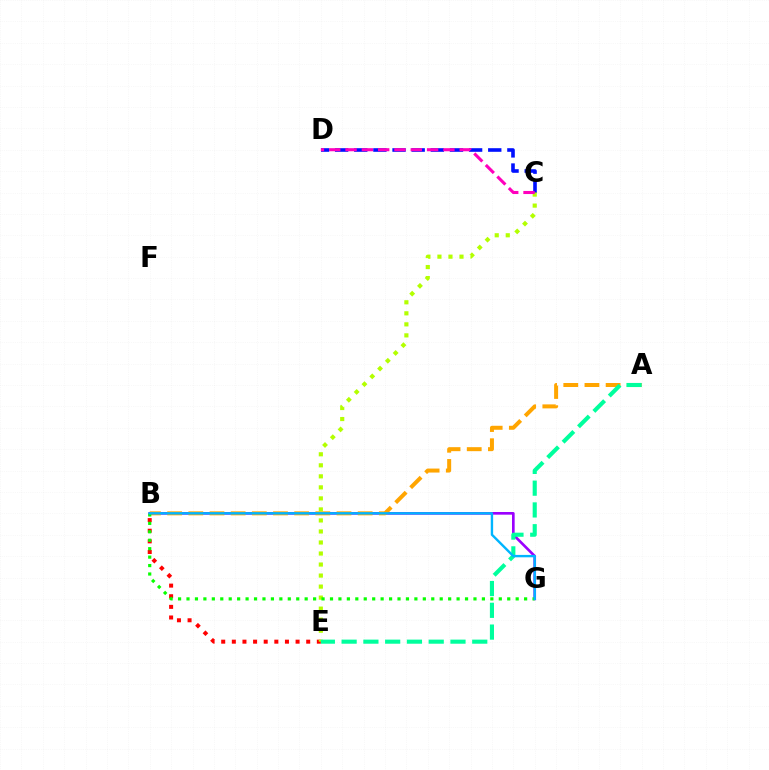{('B', 'E'): [{'color': '#ff0000', 'line_style': 'dotted', 'thickness': 2.89}], ('B', 'G'): [{'color': '#9b00ff', 'line_style': 'solid', 'thickness': 1.91}, {'color': '#08ff00', 'line_style': 'dotted', 'thickness': 2.29}, {'color': '#00b5ff', 'line_style': 'solid', 'thickness': 1.72}], ('C', 'D'): [{'color': '#0010ff', 'line_style': 'dashed', 'thickness': 2.6}, {'color': '#ff00bd', 'line_style': 'dashed', 'thickness': 2.22}], ('A', 'B'): [{'color': '#ffa500', 'line_style': 'dashed', 'thickness': 2.88}], ('C', 'E'): [{'color': '#b3ff00', 'line_style': 'dotted', 'thickness': 3.0}], ('A', 'E'): [{'color': '#00ff9d', 'line_style': 'dashed', 'thickness': 2.96}]}